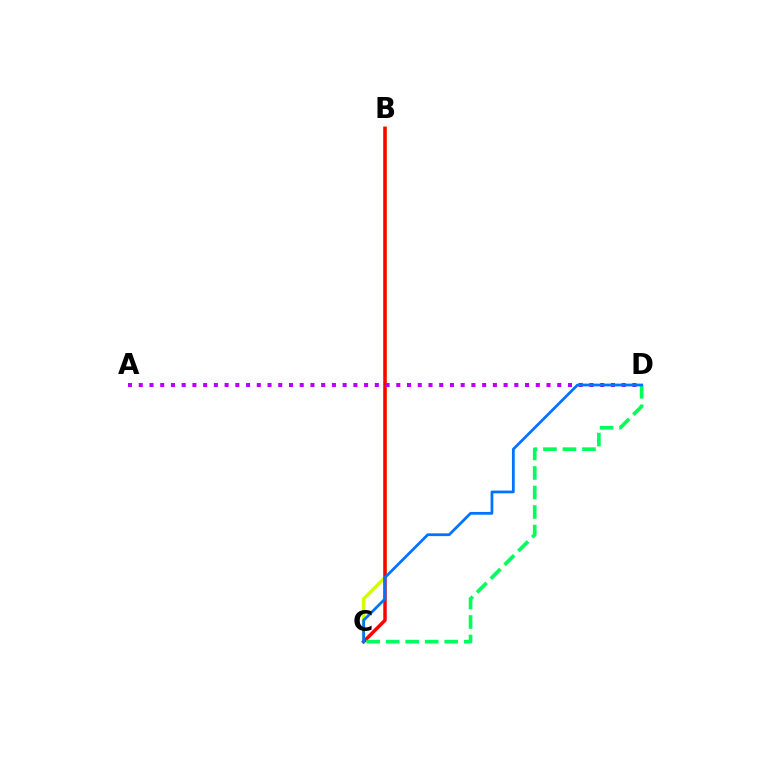{('B', 'C'): [{'color': '#d1ff00', 'line_style': 'solid', 'thickness': 2.49}, {'color': '#ff0000', 'line_style': 'solid', 'thickness': 2.49}], ('C', 'D'): [{'color': '#00ff5c', 'line_style': 'dashed', 'thickness': 2.65}, {'color': '#0074ff', 'line_style': 'solid', 'thickness': 1.99}], ('A', 'D'): [{'color': '#b900ff', 'line_style': 'dotted', 'thickness': 2.92}]}